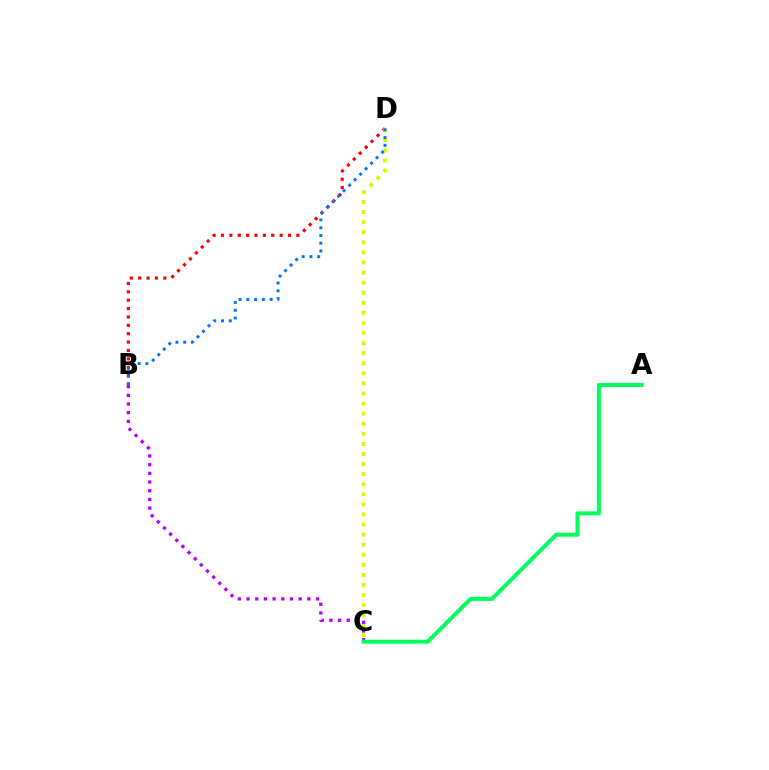{('B', 'D'): [{'color': '#ff0000', 'line_style': 'dotted', 'thickness': 2.28}, {'color': '#0074ff', 'line_style': 'dotted', 'thickness': 2.11}], ('C', 'D'): [{'color': '#d1ff00', 'line_style': 'dotted', 'thickness': 2.74}], ('B', 'C'): [{'color': '#b900ff', 'line_style': 'dotted', 'thickness': 2.36}], ('A', 'C'): [{'color': '#00ff5c', 'line_style': 'solid', 'thickness': 2.88}]}